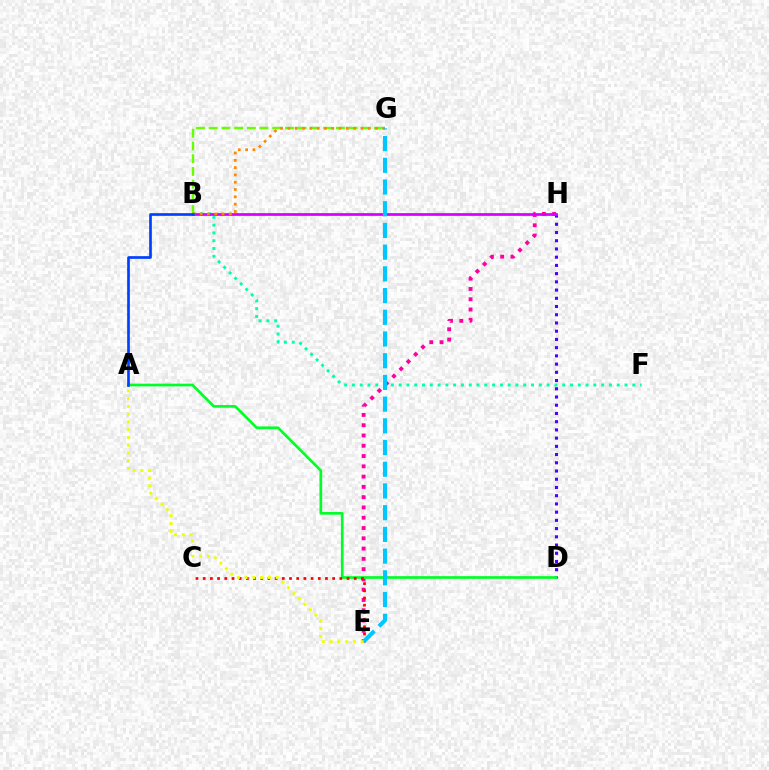{('B', 'F'): [{'color': '#00ffaf', 'line_style': 'dotted', 'thickness': 2.12}], ('B', 'G'): [{'color': '#66ff00', 'line_style': 'dashed', 'thickness': 1.73}, {'color': '#ff8800', 'line_style': 'dotted', 'thickness': 1.99}], ('D', 'H'): [{'color': '#4f00ff', 'line_style': 'dotted', 'thickness': 2.23}], ('E', 'H'): [{'color': '#ff00a0', 'line_style': 'dotted', 'thickness': 2.79}], ('B', 'H'): [{'color': '#d600ff', 'line_style': 'solid', 'thickness': 1.96}], ('A', 'D'): [{'color': '#00ff27', 'line_style': 'solid', 'thickness': 1.93}], ('A', 'B'): [{'color': '#003fff', 'line_style': 'solid', 'thickness': 1.93}], ('C', 'E'): [{'color': '#ff0000', 'line_style': 'dotted', 'thickness': 1.95}], ('E', 'G'): [{'color': '#00c7ff', 'line_style': 'dashed', 'thickness': 2.95}], ('A', 'E'): [{'color': '#eeff00', 'line_style': 'dotted', 'thickness': 2.11}]}